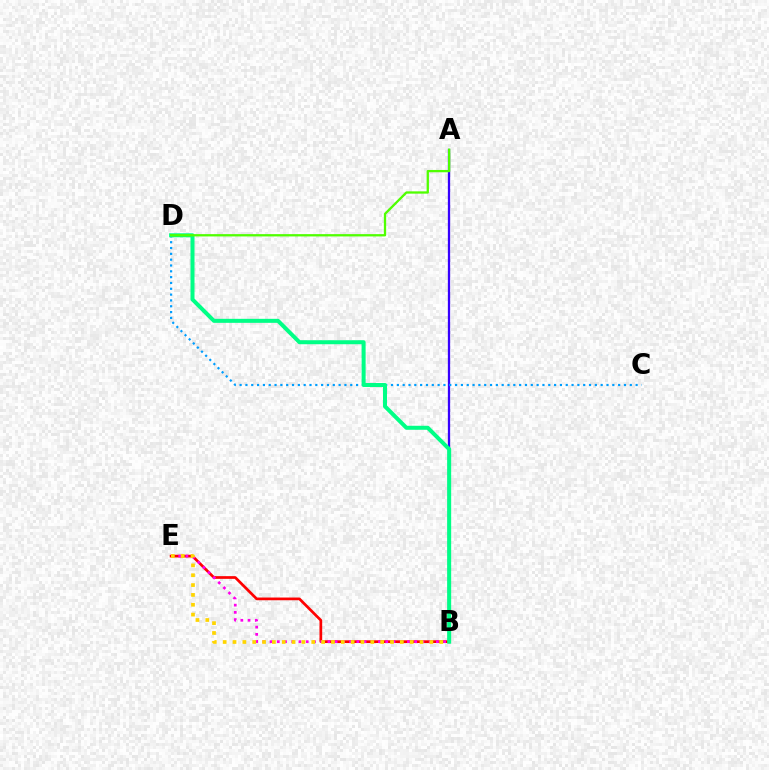{('B', 'E'): [{'color': '#ff0000', 'line_style': 'solid', 'thickness': 1.95}, {'color': '#ff00ed', 'line_style': 'dotted', 'thickness': 1.96}, {'color': '#ffd500', 'line_style': 'dotted', 'thickness': 2.67}], ('A', 'B'): [{'color': '#3700ff', 'line_style': 'solid', 'thickness': 1.65}], ('C', 'D'): [{'color': '#009eff', 'line_style': 'dotted', 'thickness': 1.58}], ('B', 'D'): [{'color': '#00ff86', 'line_style': 'solid', 'thickness': 2.89}], ('A', 'D'): [{'color': '#4fff00', 'line_style': 'solid', 'thickness': 1.65}]}